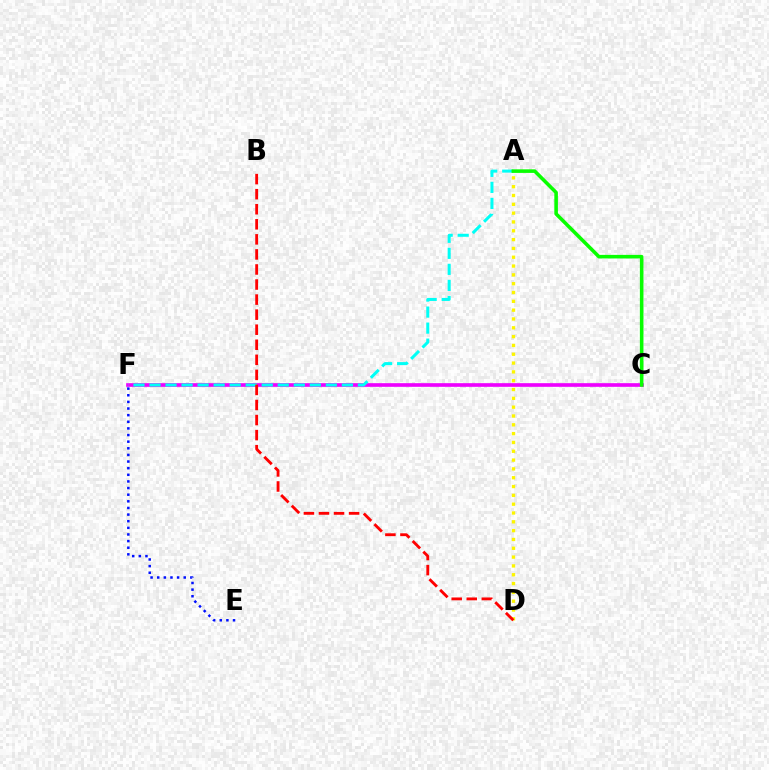{('C', 'F'): [{'color': '#ee00ff', 'line_style': 'solid', 'thickness': 2.63}], ('A', 'D'): [{'color': '#fcf500', 'line_style': 'dotted', 'thickness': 2.4}], ('A', 'F'): [{'color': '#00fff6', 'line_style': 'dashed', 'thickness': 2.18}], ('E', 'F'): [{'color': '#0010ff', 'line_style': 'dotted', 'thickness': 1.8}], ('A', 'C'): [{'color': '#08ff00', 'line_style': 'solid', 'thickness': 2.57}], ('B', 'D'): [{'color': '#ff0000', 'line_style': 'dashed', 'thickness': 2.05}]}